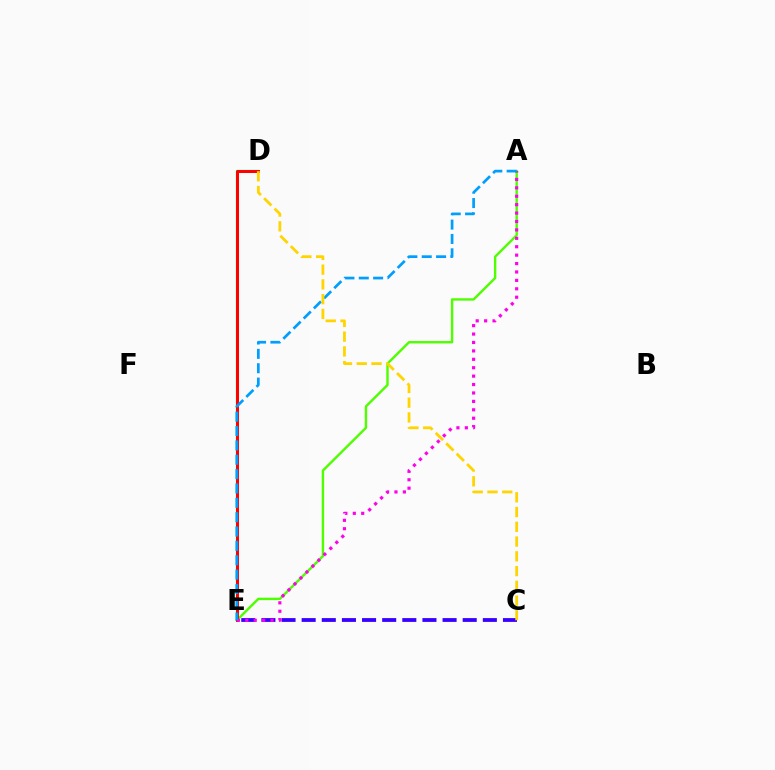{('C', 'E'): [{'color': '#3700ff', 'line_style': 'dashed', 'thickness': 2.73}], ('A', 'E'): [{'color': '#4fff00', 'line_style': 'solid', 'thickness': 1.73}, {'color': '#ff00ed', 'line_style': 'dotted', 'thickness': 2.29}, {'color': '#009eff', 'line_style': 'dashed', 'thickness': 1.95}], ('D', 'E'): [{'color': '#00ff86', 'line_style': 'solid', 'thickness': 1.64}, {'color': '#ff0000', 'line_style': 'solid', 'thickness': 2.14}], ('C', 'D'): [{'color': '#ffd500', 'line_style': 'dashed', 'thickness': 2.0}]}